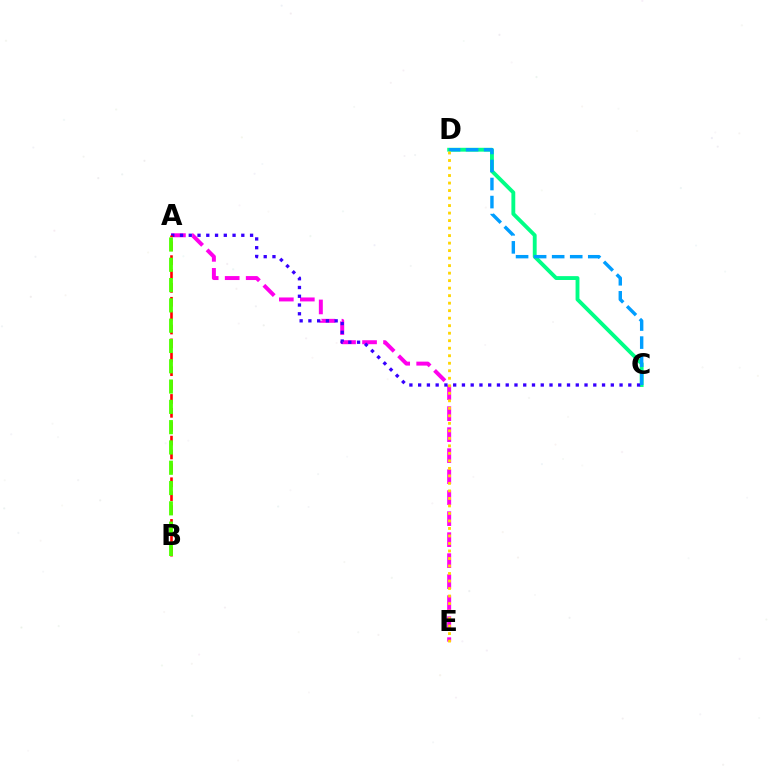{('A', 'E'): [{'color': '#ff00ed', 'line_style': 'dashed', 'thickness': 2.85}], ('C', 'D'): [{'color': '#00ff86', 'line_style': 'solid', 'thickness': 2.78}, {'color': '#009eff', 'line_style': 'dashed', 'thickness': 2.45}], ('A', 'C'): [{'color': '#3700ff', 'line_style': 'dotted', 'thickness': 2.38}], ('D', 'E'): [{'color': '#ffd500', 'line_style': 'dotted', 'thickness': 2.04}], ('A', 'B'): [{'color': '#ff0000', 'line_style': 'dashed', 'thickness': 1.89}, {'color': '#4fff00', 'line_style': 'dashed', 'thickness': 2.76}]}